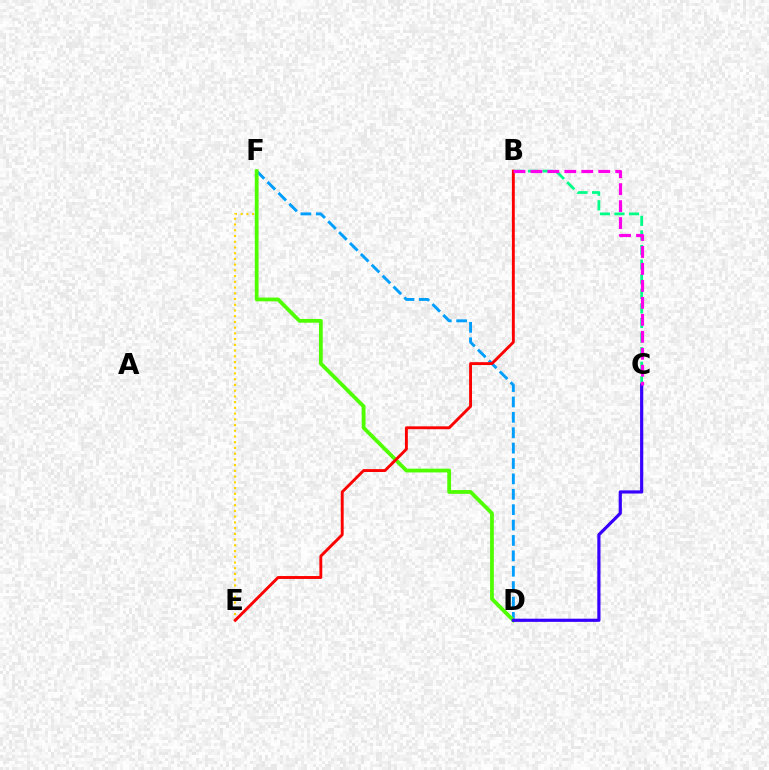{('D', 'F'): [{'color': '#009eff', 'line_style': 'dashed', 'thickness': 2.09}, {'color': '#4fff00', 'line_style': 'solid', 'thickness': 2.72}], ('B', 'C'): [{'color': '#00ff86', 'line_style': 'dashed', 'thickness': 1.98}, {'color': '#ff00ed', 'line_style': 'dashed', 'thickness': 2.3}], ('E', 'F'): [{'color': '#ffd500', 'line_style': 'dotted', 'thickness': 1.56}], ('C', 'D'): [{'color': '#3700ff', 'line_style': 'solid', 'thickness': 2.29}], ('B', 'E'): [{'color': '#ff0000', 'line_style': 'solid', 'thickness': 2.08}]}